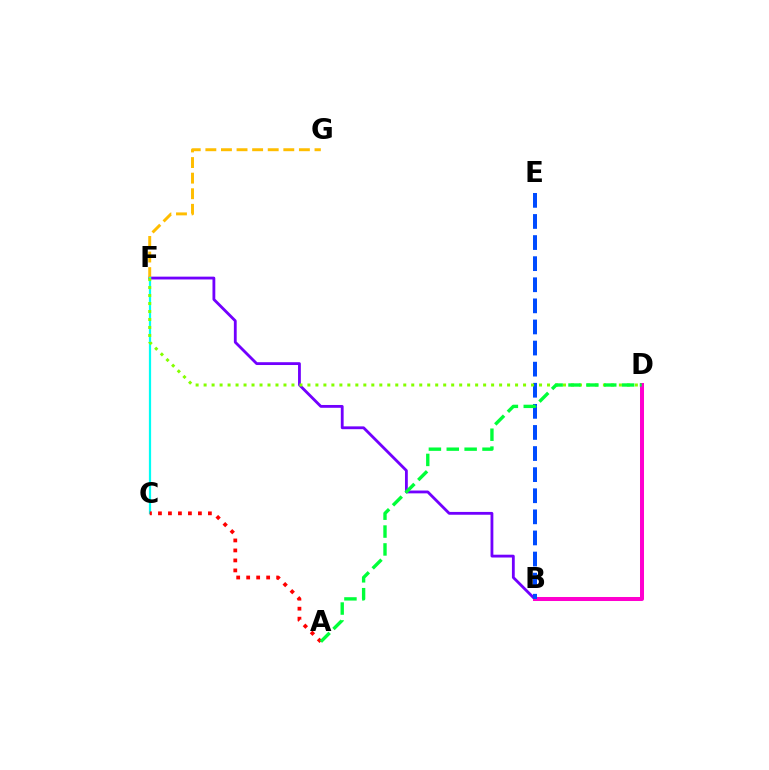{('B', 'F'): [{'color': '#7200ff', 'line_style': 'solid', 'thickness': 2.03}], ('B', 'D'): [{'color': '#ff00cf', 'line_style': 'solid', 'thickness': 2.89}], ('F', 'G'): [{'color': '#ffbd00', 'line_style': 'dashed', 'thickness': 2.12}], ('C', 'F'): [{'color': '#00fff6', 'line_style': 'solid', 'thickness': 1.6}], ('A', 'C'): [{'color': '#ff0000', 'line_style': 'dotted', 'thickness': 2.71}], ('B', 'E'): [{'color': '#004bff', 'line_style': 'dashed', 'thickness': 2.87}], ('D', 'F'): [{'color': '#84ff00', 'line_style': 'dotted', 'thickness': 2.17}], ('A', 'D'): [{'color': '#00ff39', 'line_style': 'dashed', 'thickness': 2.43}]}